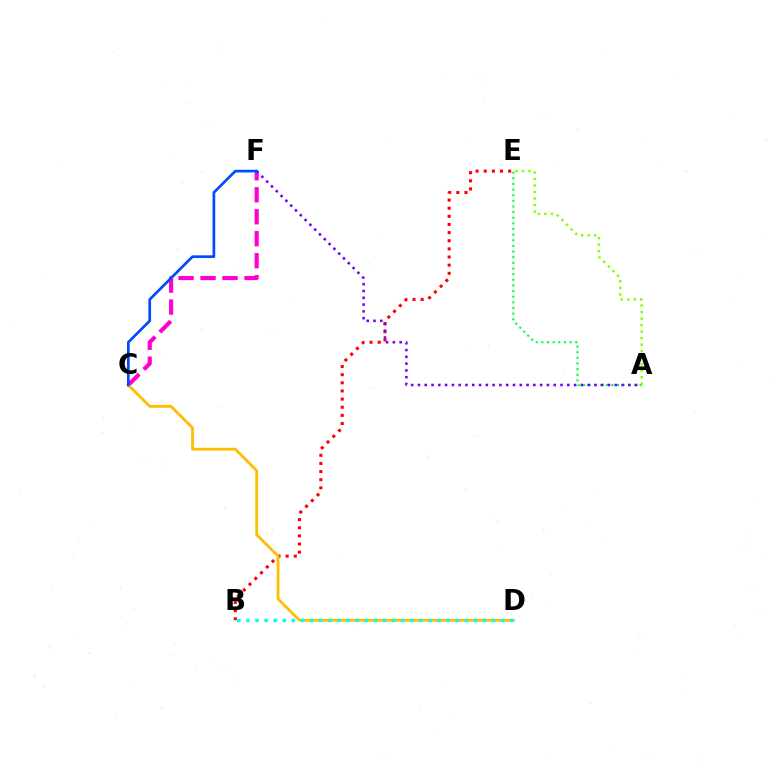{('B', 'E'): [{'color': '#ff0000', 'line_style': 'dotted', 'thickness': 2.21}], ('C', 'F'): [{'color': '#ff00cf', 'line_style': 'dashed', 'thickness': 2.99}, {'color': '#004bff', 'line_style': 'solid', 'thickness': 1.95}], ('A', 'E'): [{'color': '#00ff39', 'line_style': 'dotted', 'thickness': 1.53}, {'color': '#84ff00', 'line_style': 'dotted', 'thickness': 1.77}], ('A', 'F'): [{'color': '#7200ff', 'line_style': 'dotted', 'thickness': 1.84}], ('C', 'D'): [{'color': '#ffbd00', 'line_style': 'solid', 'thickness': 2.02}], ('B', 'D'): [{'color': '#00fff6', 'line_style': 'dotted', 'thickness': 2.47}]}